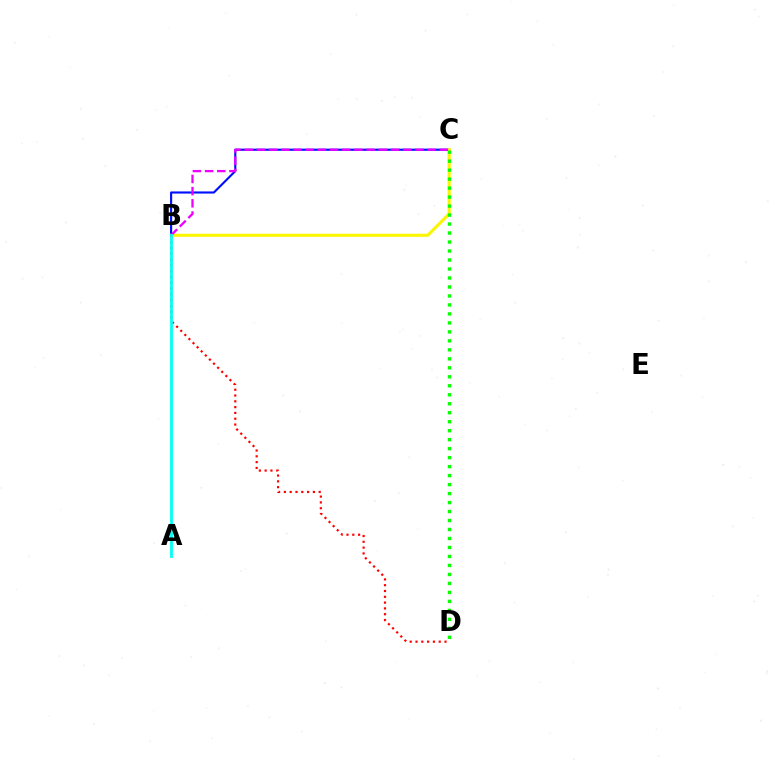{('B', 'C'): [{'color': '#0010ff', 'line_style': 'solid', 'thickness': 1.54}, {'color': '#fcf500', 'line_style': 'solid', 'thickness': 2.21}, {'color': '#ee00ff', 'line_style': 'dashed', 'thickness': 1.66}], ('B', 'D'): [{'color': '#ff0000', 'line_style': 'dotted', 'thickness': 1.58}], ('A', 'B'): [{'color': '#00fff6', 'line_style': 'solid', 'thickness': 2.01}], ('C', 'D'): [{'color': '#08ff00', 'line_style': 'dotted', 'thickness': 2.44}]}